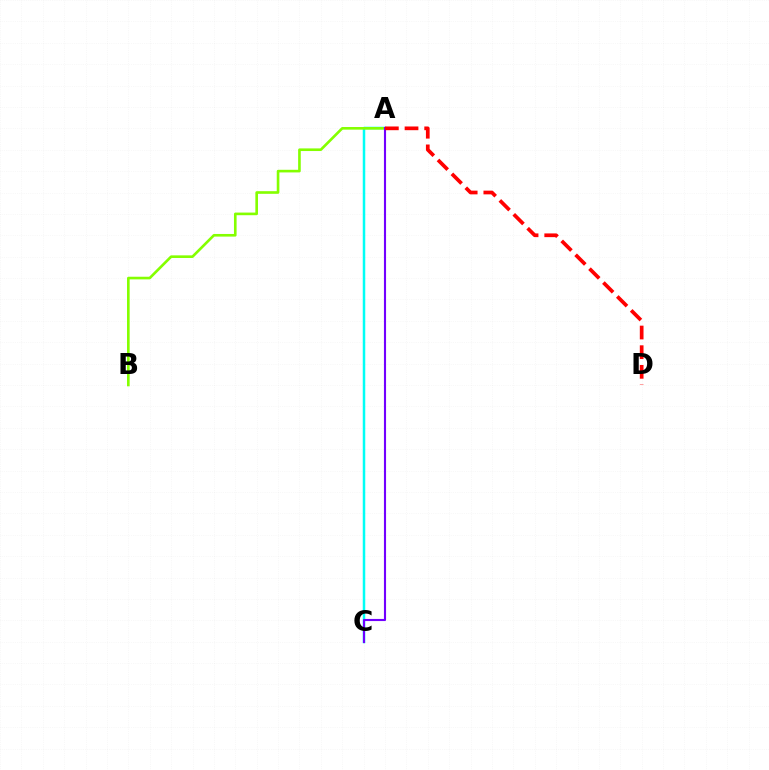{('A', 'C'): [{'color': '#00fff6', 'line_style': 'solid', 'thickness': 1.8}, {'color': '#7200ff', 'line_style': 'solid', 'thickness': 1.52}], ('A', 'B'): [{'color': '#84ff00', 'line_style': 'solid', 'thickness': 1.9}], ('A', 'D'): [{'color': '#ff0000', 'line_style': 'dashed', 'thickness': 2.67}]}